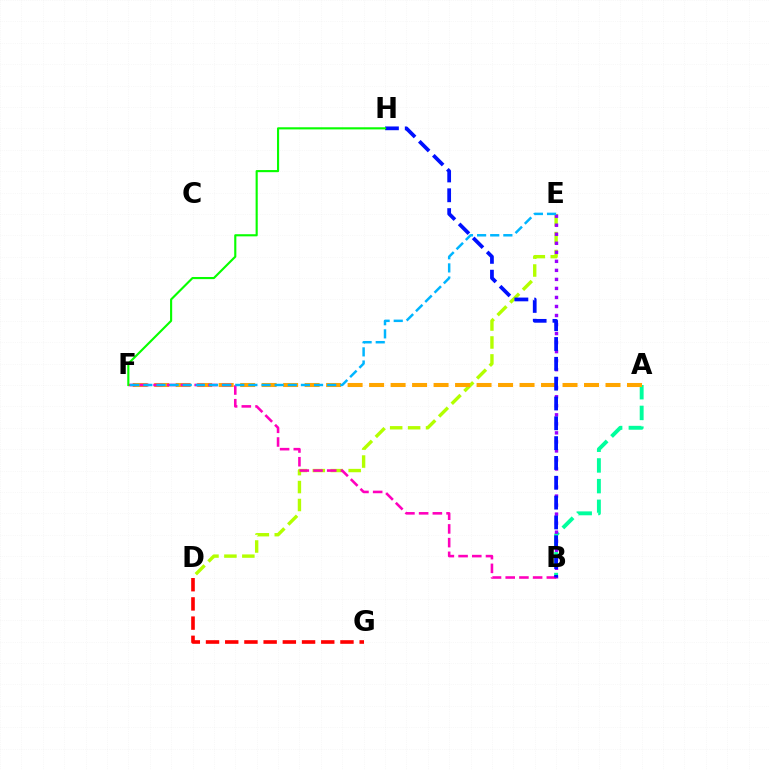{('D', 'E'): [{'color': '#b3ff00', 'line_style': 'dashed', 'thickness': 2.44}], ('A', 'B'): [{'color': '#00ff9d', 'line_style': 'dashed', 'thickness': 2.81}], ('A', 'F'): [{'color': '#ffa500', 'line_style': 'dashed', 'thickness': 2.92}], ('B', 'E'): [{'color': '#9b00ff', 'line_style': 'dotted', 'thickness': 2.45}], ('B', 'F'): [{'color': '#ff00bd', 'line_style': 'dashed', 'thickness': 1.86}], ('B', 'H'): [{'color': '#0010ff', 'line_style': 'dashed', 'thickness': 2.69}], ('E', 'F'): [{'color': '#00b5ff', 'line_style': 'dashed', 'thickness': 1.78}], ('F', 'H'): [{'color': '#08ff00', 'line_style': 'solid', 'thickness': 1.54}], ('D', 'G'): [{'color': '#ff0000', 'line_style': 'dashed', 'thickness': 2.61}]}